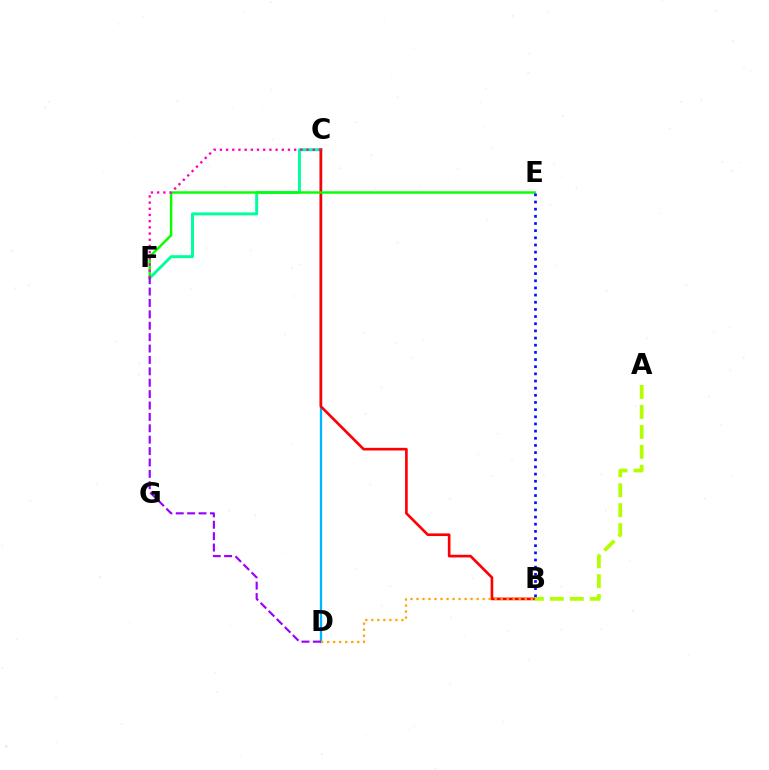{('C', 'F'): [{'color': '#00ff9d', 'line_style': 'solid', 'thickness': 2.12}, {'color': '#ff00bd', 'line_style': 'dotted', 'thickness': 1.68}], ('C', 'D'): [{'color': '#00b5ff', 'line_style': 'solid', 'thickness': 1.67}], ('B', 'C'): [{'color': '#ff0000', 'line_style': 'solid', 'thickness': 1.91}], ('E', 'F'): [{'color': '#08ff00', 'line_style': 'solid', 'thickness': 1.75}], ('B', 'D'): [{'color': '#ffa500', 'line_style': 'dotted', 'thickness': 1.63}], ('A', 'B'): [{'color': '#b3ff00', 'line_style': 'dashed', 'thickness': 2.71}], ('B', 'E'): [{'color': '#0010ff', 'line_style': 'dotted', 'thickness': 1.95}], ('D', 'F'): [{'color': '#9b00ff', 'line_style': 'dashed', 'thickness': 1.55}]}